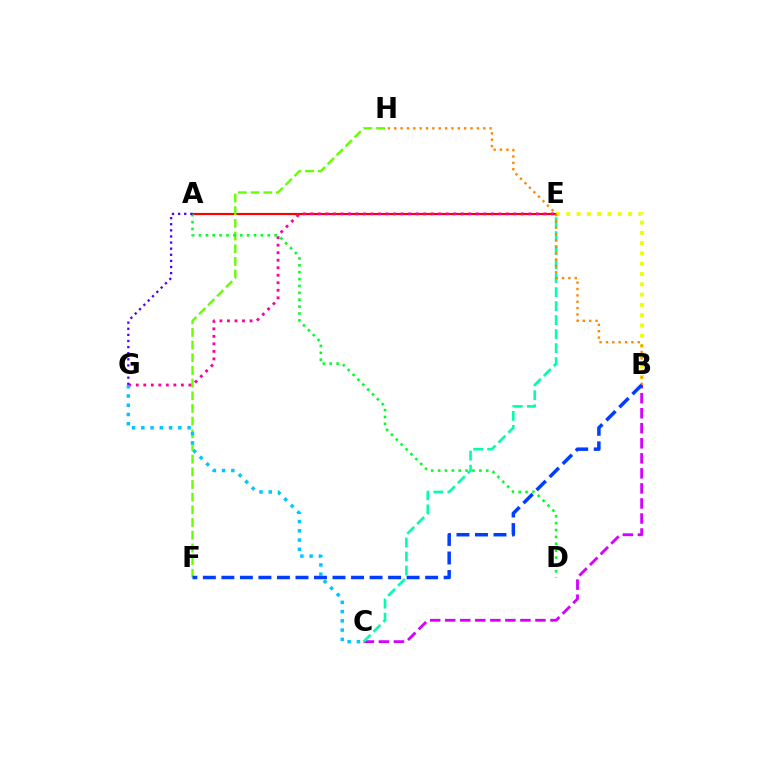{('A', 'E'): [{'color': '#ff0000', 'line_style': 'solid', 'thickness': 1.56}], ('B', 'C'): [{'color': '#d600ff', 'line_style': 'dashed', 'thickness': 2.04}], ('C', 'E'): [{'color': '#00ffaf', 'line_style': 'dashed', 'thickness': 1.9}], ('F', 'H'): [{'color': '#66ff00', 'line_style': 'dashed', 'thickness': 1.72}], ('E', 'G'): [{'color': '#ff00a0', 'line_style': 'dotted', 'thickness': 2.04}], ('B', 'E'): [{'color': '#eeff00', 'line_style': 'dotted', 'thickness': 2.8}], ('A', 'D'): [{'color': '#00ff27', 'line_style': 'dotted', 'thickness': 1.87}], ('A', 'G'): [{'color': '#4f00ff', 'line_style': 'dotted', 'thickness': 1.66}], ('B', 'H'): [{'color': '#ff8800', 'line_style': 'dotted', 'thickness': 1.73}], ('B', 'F'): [{'color': '#003fff', 'line_style': 'dashed', 'thickness': 2.52}], ('C', 'G'): [{'color': '#00c7ff', 'line_style': 'dotted', 'thickness': 2.51}]}